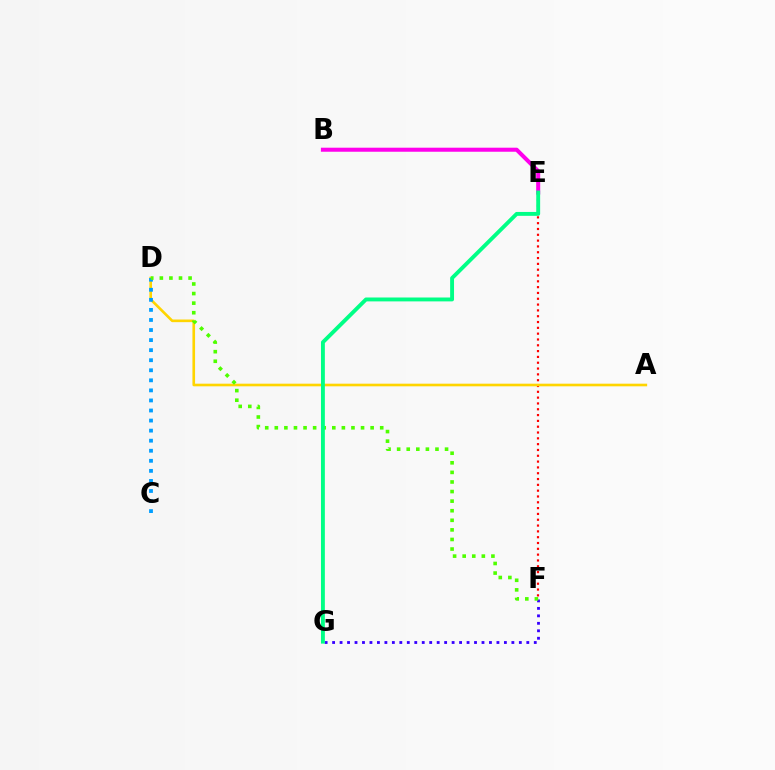{('E', 'F'): [{'color': '#ff0000', 'line_style': 'dotted', 'thickness': 1.58}], ('A', 'D'): [{'color': '#ffd500', 'line_style': 'solid', 'thickness': 1.9}], ('B', 'E'): [{'color': '#ff00ed', 'line_style': 'solid', 'thickness': 2.9}], ('F', 'G'): [{'color': '#3700ff', 'line_style': 'dotted', 'thickness': 2.03}], ('C', 'D'): [{'color': '#009eff', 'line_style': 'dotted', 'thickness': 2.73}], ('D', 'F'): [{'color': '#4fff00', 'line_style': 'dotted', 'thickness': 2.6}], ('E', 'G'): [{'color': '#00ff86', 'line_style': 'solid', 'thickness': 2.8}]}